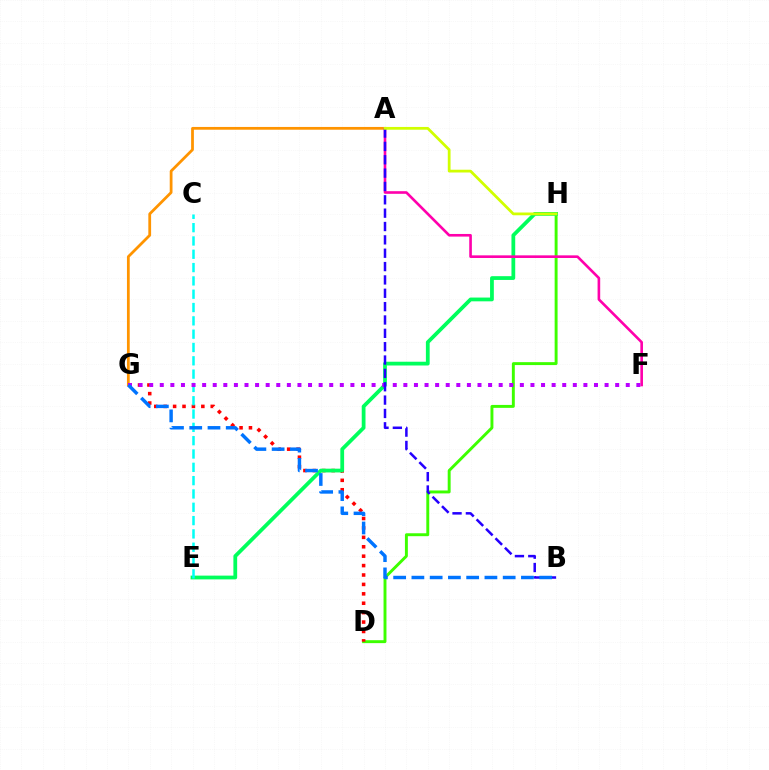{('D', 'H'): [{'color': '#3dff00', 'line_style': 'solid', 'thickness': 2.11}], ('D', 'G'): [{'color': '#ff0000', 'line_style': 'dotted', 'thickness': 2.56}], ('E', 'H'): [{'color': '#00ff5c', 'line_style': 'solid', 'thickness': 2.71}], ('A', 'G'): [{'color': '#ff9400', 'line_style': 'solid', 'thickness': 1.99}], ('A', 'F'): [{'color': '#ff00ac', 'line_style': 'solid', 'thickness': 1.89}], ('C', 'E'): [{'color': '#00fff6', 'line_style': 'dashed', 'thickness': 1.81}], ('F', 'G'): [{'color': '#b900ff', 'line_style': 'dotted', 'thickness': 2.88}], ('A', 'B'): [{'color': '#2500ff', 'line_style': 'dashed', 'thickness': 1.81}], ('B', 'G'): [{'color': '#0074ff', 'line_style': 'dashed', 'thickness': 2.48}], ('A', 'H'): [{'color': '#d1ff00', 'line_style': 'solid', 'thickness': 2.0}]}